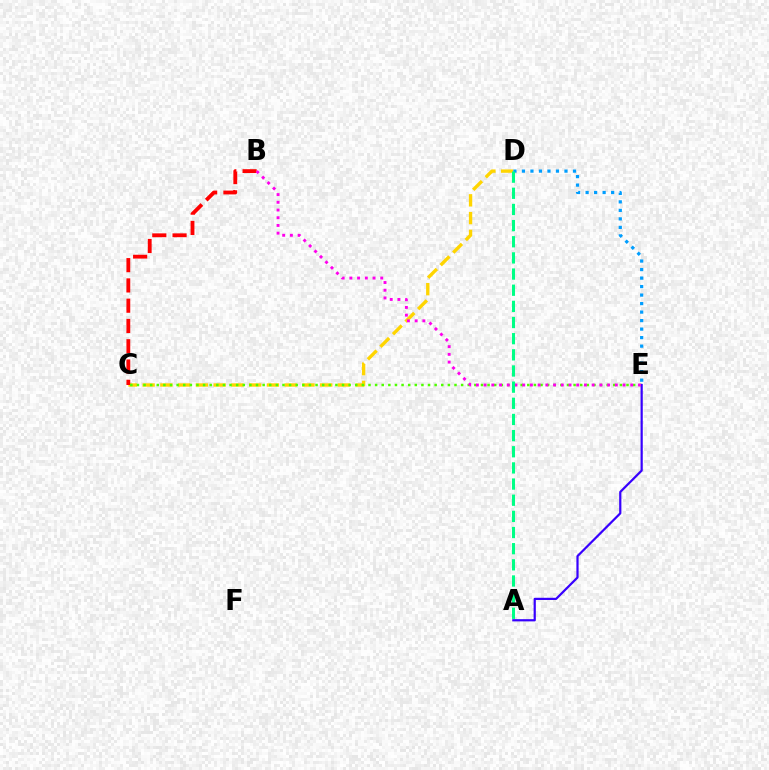{('C', 'D'): [{'color': '#ffd500', 'line_style': 'dashed', 'thickness': 2.41}], ('B', 'C'): [{'color': '#ff0000', 'line_style': 'dashed', 'thickness': 2.75}], ('C', 'E'): [{'color': '#4fff00', 'line_style': 'dotted', 'thickness': 1.8}], ('A', 'E'): [{'color': '#3700ff', 'line_style': 'solid', 'thickness': 1.59}], ('D', 'E'): [{'color': '#009eff', 'line_style': 'dotted', 'thickness': 2.31}], ('B', 'E'): [{'color': '#ff00ed', 'line_style': 'dotted', 'thickness': 2.1}], ('A', 'D'): [{'color': '#00ff86', 'line_style': 'dashed', 'thickness': 2.19}]}